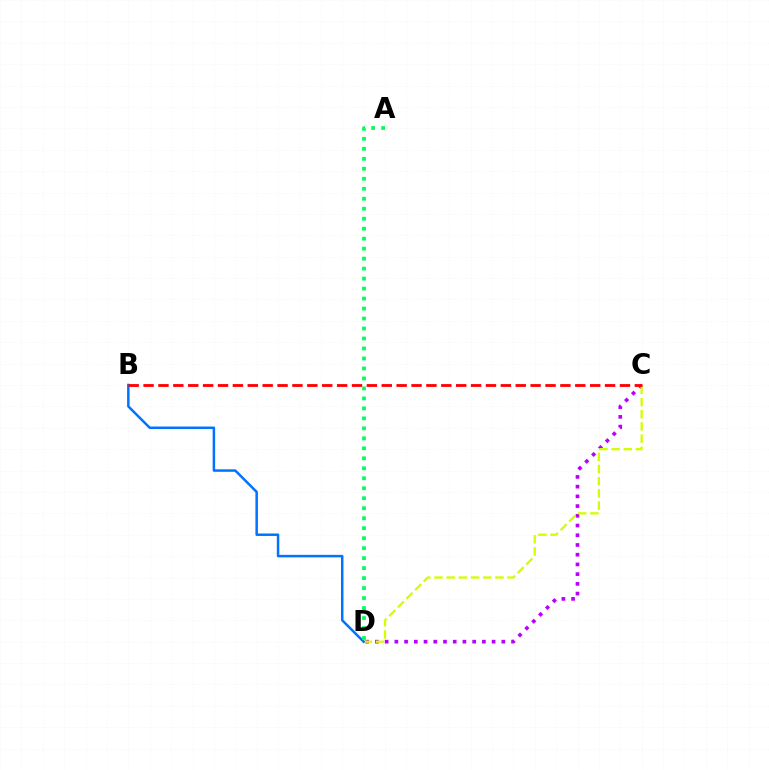{('C', 'D'): [{'color': '#b900ff', 'line_style': 'dotted', 'thickness': 2.64}, {'color': '#d1ff00', 'line_style': 'dashed', 'thickness': 1.66}], ('B', 'D'): [{'color': '#0074ff', 'line_style': 'solid', 'thickness': 1.8}], ('A', 'D'): [{'color': '#00ff5c', 'line_style': 'dotted', 'thickness': 2.71}], ('B', 'C'): [{'color': '#ff0000', 'line_style': 'dashed', 'thickness': 2.02}]}